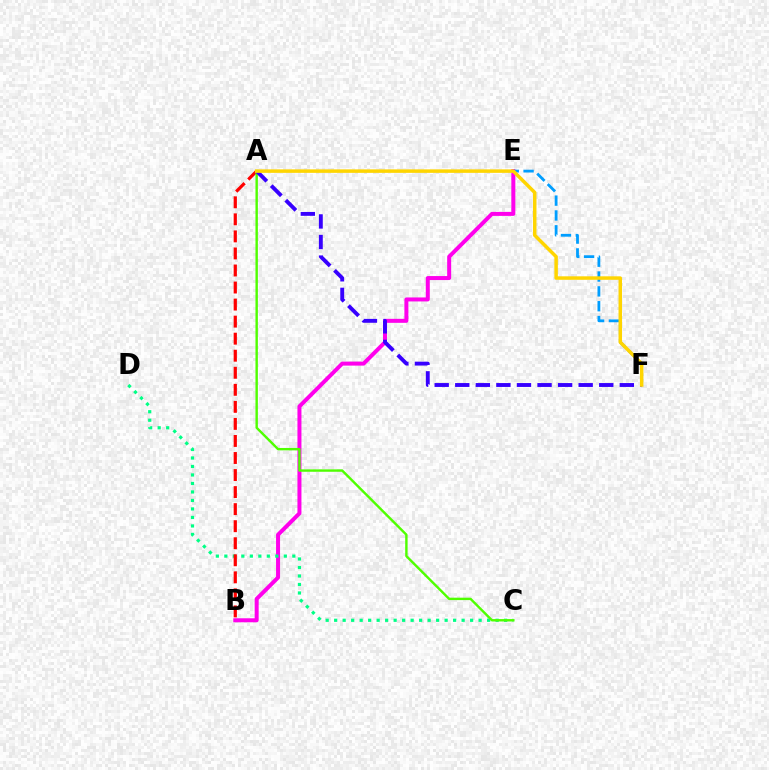{('B', 'E'): [{'color': '#ff00ed', 'line_style': 'solid', 'thickness': 2.87}], ('C', 'D'): [{'color': '#00ff86', 'line_style': 'dotted', 'thickness': 2.31}], ('A', 'B'): [{'color': '#ff0000', 'line_style': 'dashed', 'thickness': 2.32}], ('E', 'F'): [{'color': '#009eff', 'line_style': 'dashed', 'thickness': 2.02}], ('A', 'C'): [{'color': '#4fff00', 'line_style': 'solid', 'thickness': 1.74}], ('A', 'F'): [{'color': '#3700ff', 'line_style': 'dashed', 'thickness': 2.79}, {'color': '#ffd500', 'line_style': 'solid', 'thickness': 2.51}]}